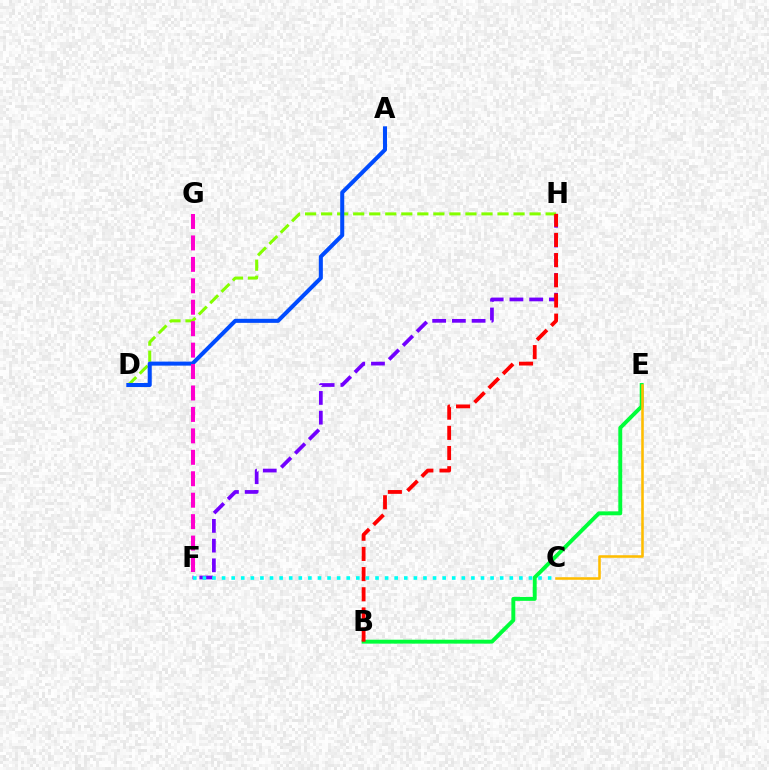{('B', 'E'): [{'color': '#00ff39', 'line_style': 'solid', 'thickness': 2.81}], ('F', 'H'): [{'color': '#7200ff', 'line_style': 'dashed', 'thickness': 2.68}], ('D', 'H'): [{'color': '#84ff00', 'line_style': 'dashed', 'thickness': 2.18}], ('B', 'H'): [{'color': '#ff0000', 'line_style': 'dashed', 'thickness': 2.74}], ('C', 'F'): [{'color': '#00fff6', 'line_style': 'dotted', 'thickness': 2.61}], ('C', 'E'): [{'color': '#ffbd00', 'line_style': 'solid', 'thickness': 1.84}], ('A', 'D'): [{'color': '#004bff', 'line_style': 'solid', 'thickness': 2.91}], ('F', 'G'): [{'color': '#ff00cf', 'line_style': 'dashed', 'thickness': 2.91}]}